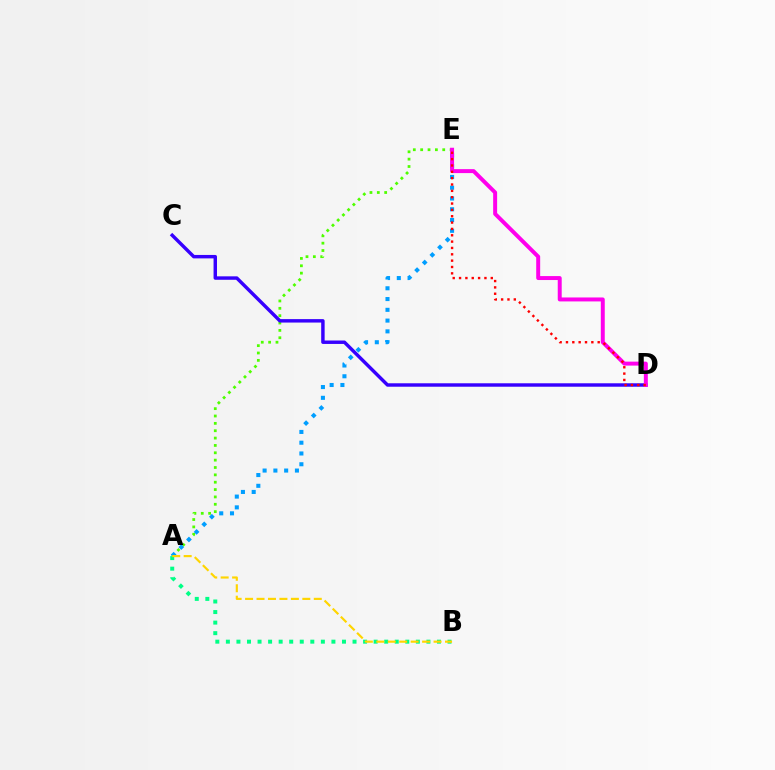{('A', 'E'): [{'color': '#4fff00', 'line_style': 'dotted', 'thickness': 2.0}, {'color': '#009eff', 'line_style': 'dotted', 'thickness': 2.93}], ('A', 'B'): [{'color': '#00ff86', 'line_style': 'dotted', 'thickness': 2.87}, {'color': '#ffd500', 'line_style': 'dashed', 'thickness': 1.56}], ('C', 'D'): [{'color': '#3700ff', 'line_style': 'solid', 'thickness': 2.48}], ('D', 'E'): [{'color': '#ff00ed', 'line_style': 'solid', 'thickness': 2.85}, {'color': '#ff0000', 'line_style': 'dotted', 'thickness': 1.72}]}